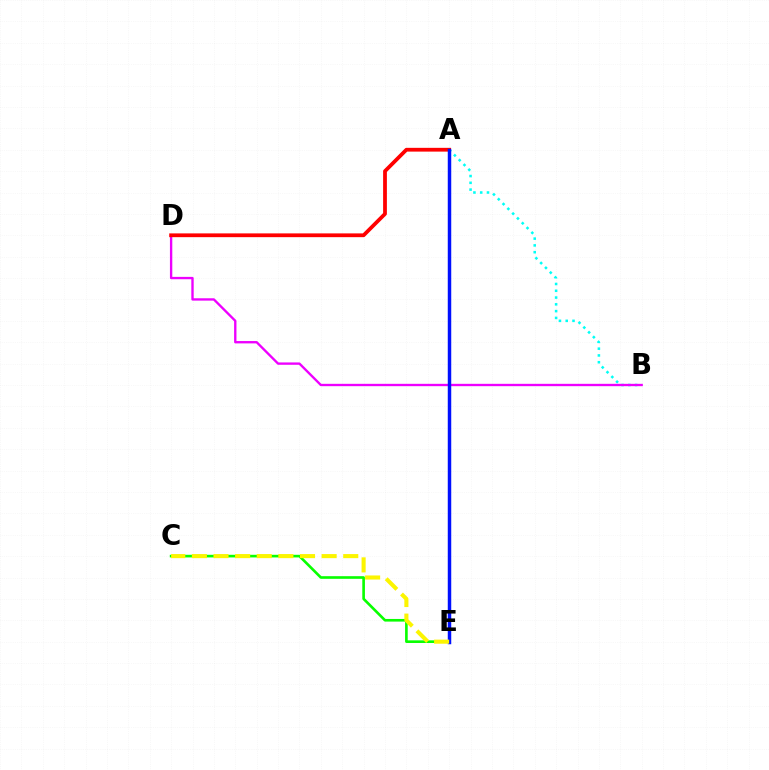{('A', 'B'): [{'color': '#00fff6', 'line_style': 'dotted', 'thickness': 1.84}], ('B', 'D'): [{'color': '#ee00ff', 'line_style': 'solid', 'thickness': 1.69}], ('A', 'D'): [{'color': '#ff0000', 'line_style': 'solid', 'thickness': 2.72}], ('C', 'E'): [{'color': '#08ff00', 'line_style': 'solid', 'thickness': 1.9}, {'color': '#fcf500', 'line_style': 'dashed', 'thickness': 2.94}], ('A', 'E'): [{'color': '#0010ff', 'line_style': 'solid', 'thickness': 2.5}]}